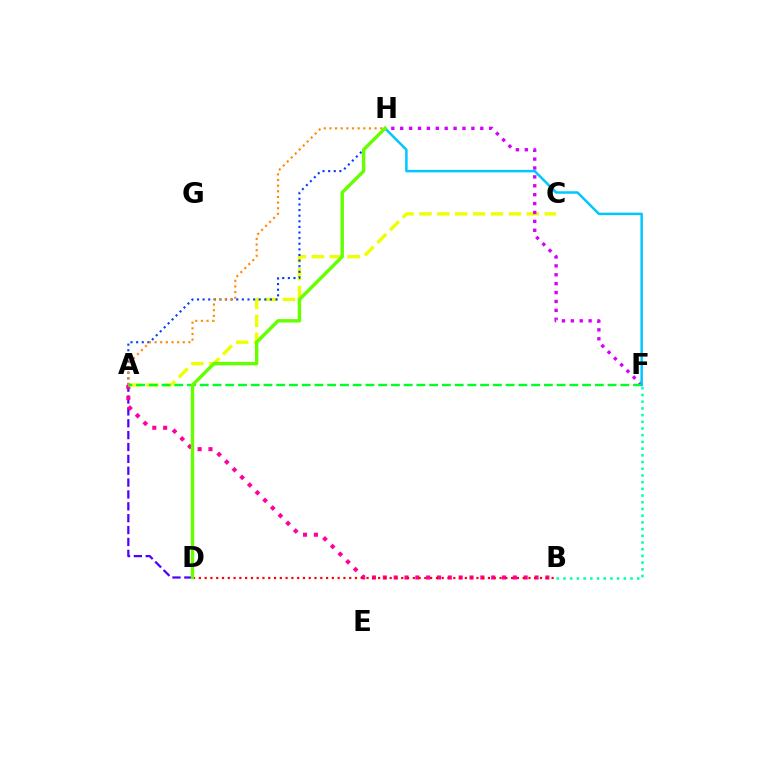{('A', 'D'): [{'color': '#4f00ff', 'line_style': 'dashed', 'thickness': 1.61}], ('A', 'B'): [{'color': '#ff00a0', 'line_style': 'dotted', 'thickness': 2.94}], ('B', 'F'): [{'color': '#00ffaf', 'line_style': 'dotted', 'thickness': 1.82}], ('A', 'C'): [{'color': '#eeff00', 'line_style': 'dashed', 'thickness': 2.43}], ('F', 'H'): [{'color': '#d600ff', 'line_style': 'dotted', 'thickness': 2.42}, {'color': '#00c7ff', 'line_style': 'solid', 'thickness': 1.8}], ('A', 'H'): [{'color': '#003fff', 'line_style': 'dotted', 'thickness': 1.52}, {'color': '#ff8800', 'line_style': 'dotted', 'thickness': 1.53}], ('A', 'F'): [{'color': '#00ff27', 'line_style': 'dashed', 'thickness': 1.73}], ('B', 'D'): [{'color': '#ff0000', 'line_style': 'dotted', 'thickness': 1.57}], ('D', 'H'): [{'color': '#66ff00', 'line_style': 'solid', 'thickness': 2.46}]}